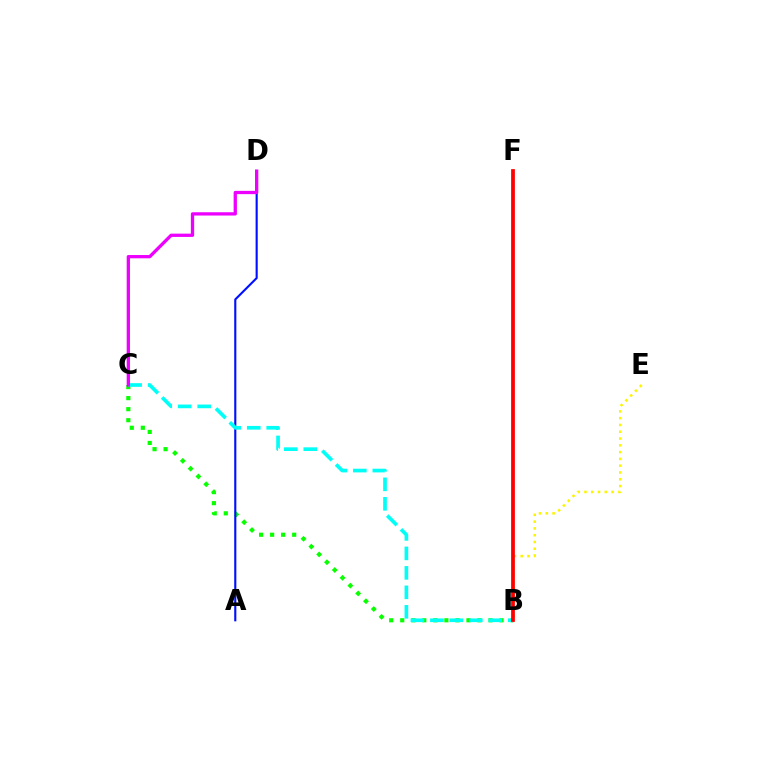{('B', 'C'): [{'color': '#08ff00', 'line_style': 'dotted', 'thickness': 3.0}, {'color': '#00fff6', 'line_style': 'dashed', 'thickness': 2.65}], ('A', 'D'): [{'color': '#0010ff', 'line_style': 'solid', 'thickness': 1.53}], ('B', 'E'): [{'color': '#fcf500', 'line_style': 'dotted', 'thickness': 1.84}], ('C', 'D'): [{'color': '#ee00ff', 'line_style': 'solid', 'thickness': 2.37}], ('B', 'F'): [{'color': '#ff0000', 'line_style': 'solid', 'thickness': 2.7}]}